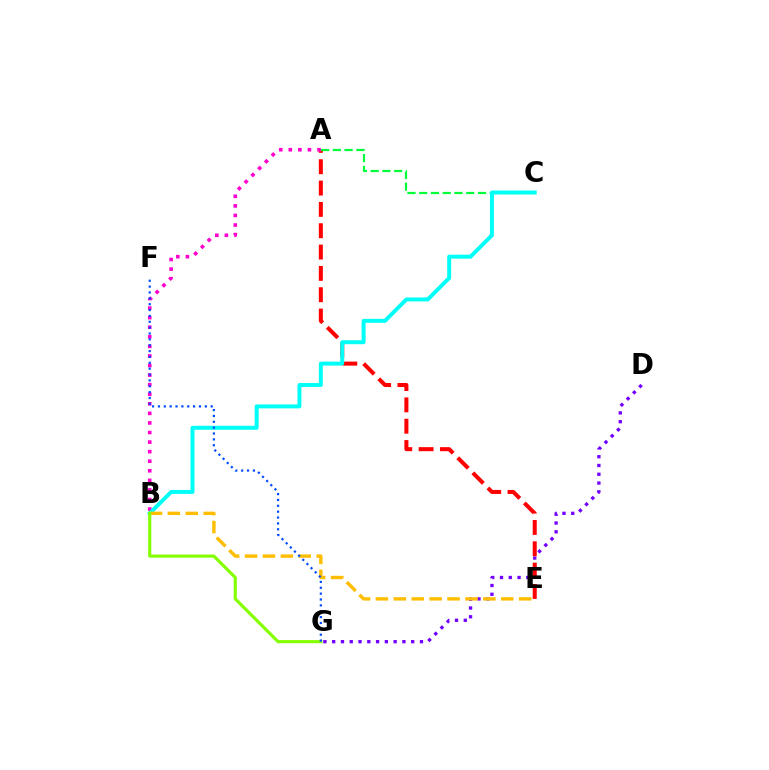{('D', 'G'): [{'color': '#7200ff', 'line_style': 'dotted', 'thickness': 2.38}], ('A', 'E'): [{'color': '#ff0000', 'line_style': 'dashed', 'thickness': 2.9}], ('A', 'B'): [{'color': '#ff00cf', 'line_style': 'dotted', 'thickness': 2.6}], ('A', 'C'): [{'color': '#00ff39', 'line_style': 'dashed', 'thickness': 1.6}], ('B', 'C'): [{'color': '#00fff6', 'line_style': 'solid', 'thickness': 2.85}], ('B', 'E'): [{'color': '#ffbd00', 'line_style': 'dashed', 'thickness': 2.43}], ('B', 'G'): [{'color': '#84ff00', 'line_style': 'solid', 'thickness': 2.26}], ('F', 'G'): [{'color': '#004bff', 'line_style': 'dotted', 'thickness': 1.59}]}